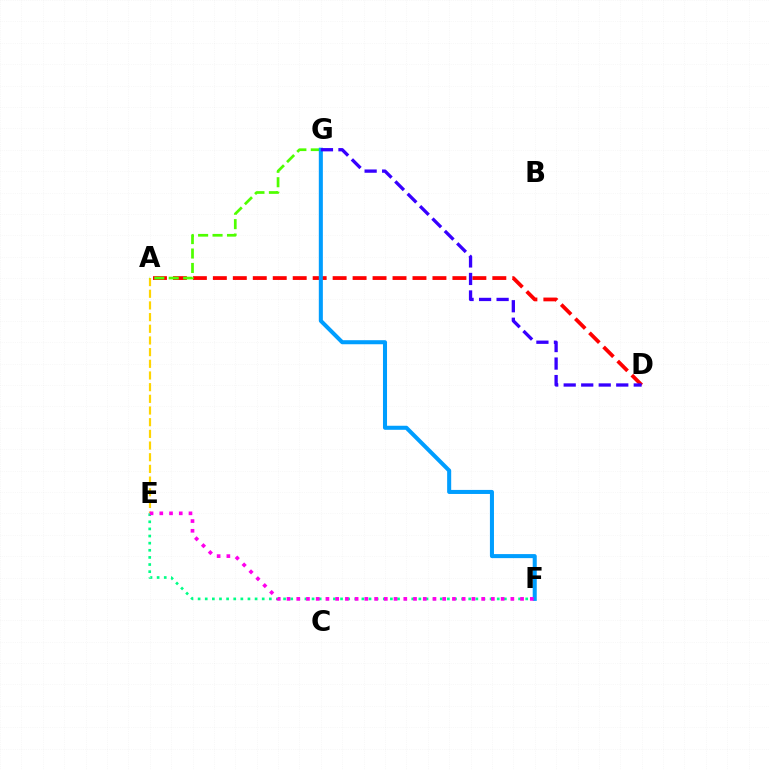{('A', 'D'): [{'color': '#ff0000', 'line_style': 'dashed', 'thickness': 2.71}], ('E', 'F'): [{'color': '#00ff86', 'line_style': 'dotted', 'thickness': 1.93}, {'color': '#ff00ed', 'line_style': 'dotted', 'thickness': 2.64}], ('A', 'E'): [{'color': '#ffd500', 'line_style': 'dashed', 'thickness': 1.59}], ('A', 'G'): [{'color': '#4fff00', 'line_style': 'dashed', 'thickness': 1.96}], ('F', 'G'): [{'color': '#009eff', 'line_style': 'solid', 'thickness': 2.91}], ('D', 'G'): [{'color': '#3700ff', 'line_style': 'dashed', 'thickness': 2.38}]}